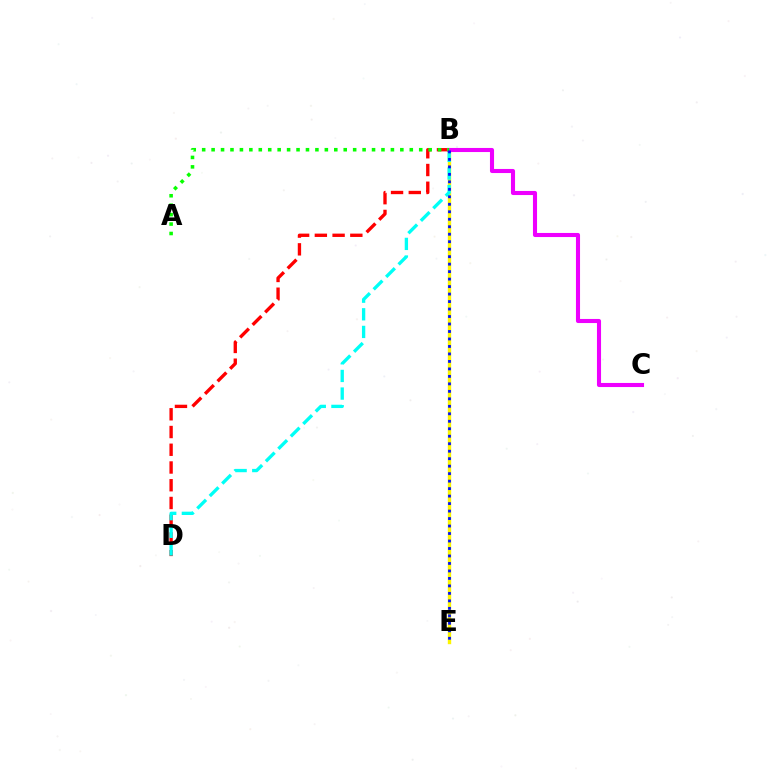{('B', 'E'): [{'color': '#fcf500', 'line_style': 'solid', 'thickness': 2.44}, {'color': '#0010ff', 'line_style': 'dotted', 'thickness': 2.03}], ('B', 'D'): [{'color': '#ff0000', 'line_style': 'dashed', 'thickness': 2.41}, {'color': '#00fff6', 'line_style': 'dashed', 'thickness': 2.39}], ('B', 'C'): [{'color': '#ee00ff', 'line_style': 'solid', 'thickness': 2.94}], ('A', 'B'): [{'color': '#08ff00', 'line_style': 'dotted', 'thickness': 2.56}]}